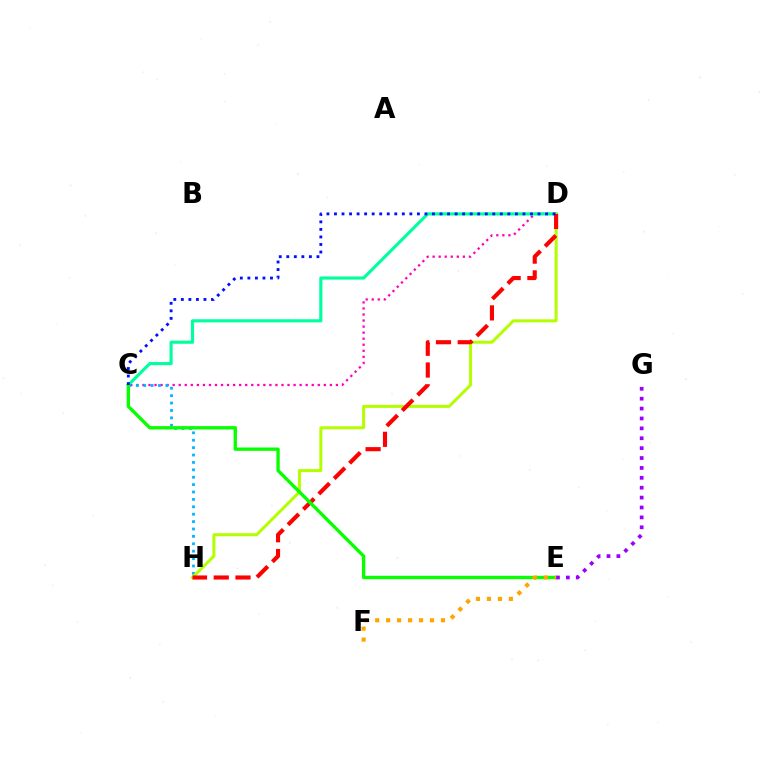{('C', 'D'): [{'color': '#ff00bd', 'line_style': 'dotted', 'thickness': 1.64}, {'color': '#00ff9d', 'line_style': 'solid', 'thickness': 2.25}, {'color': '#0010ff', 'line_style': 'dotted', 'thickness': 2.05}], ('C', 'H'): [{'color': '#00b5ff', 'line_style': 'dotted', 'thickness': 2.01}], ('D', 'H'): [{'color': '#b3ff00', 'line_style': 'solid', 'thickness': 2.16}, {'color': '#ff0000', 'line_style': 'dashed', 'thickness': 2.96}], ('C', 'E'): [{'color': '#08ff00', 'line_style': 'solid', 'thickness': 2.41}], ('E', 'G'): [{'color': '#9b00ff', 'line_style': 'dotted', 'thickness': 2.69}], ('E', 'F'): [{'color': '#ffa500', 'line_style': 'dotted', 'thickness': 2.98}]}